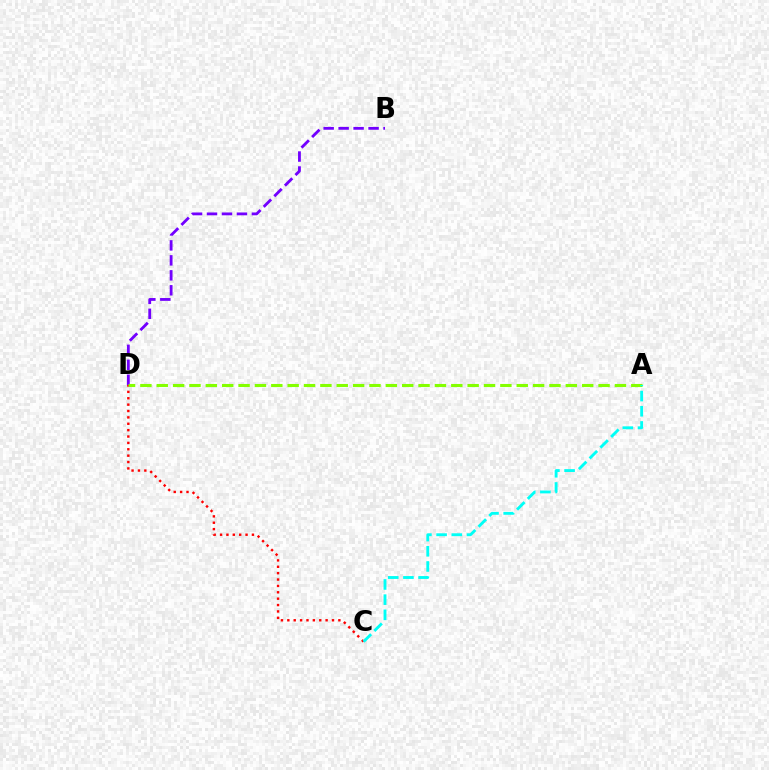{('C', 'D'): [{'color': '#ff0000', 'line_style': 'dotted', 'thickness': 1.73}], ('B', 'D'): [{'color': '#7200ff', 'line_style': 'dashed', 'thickness': 2.03}], ('A', 'D'): [{'color': '#84ff00', 'line_style': 'dashed', 'thickness': 2.22}], ('A', 'C'): [{'color': '#00fff6', 'line_style': 'dashed', 'thickness': 2.06}]}